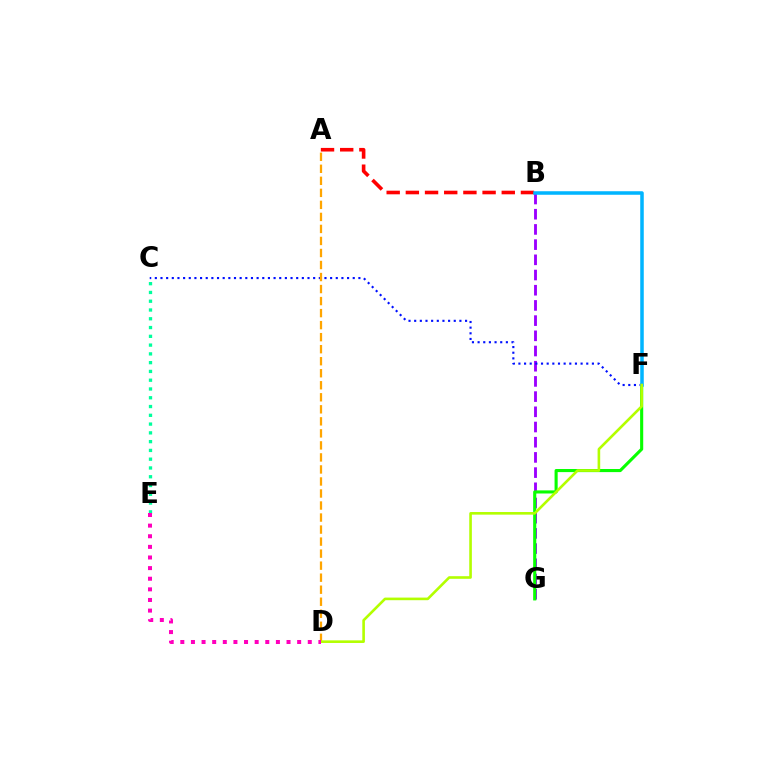{('B', 'G'): [{'color': '#9b00ff', 'line_style': 'dashed', 'thickness': 2.06}], ('F', 'G'): [{'color': '#08ff00', 'line_style': 'solid', 'thickness': 2.23}], ('C', 'F'): [{'color': '#0010ff', 'line_style': 'dotted', 'thickness': 1.54}], ('A', 'B'): [{'color': '#ff0000', 'line_style': 'dashed', 'thickness': 2.61}], ('A', 'D'): [{'color': '#ffa500', 'line_style': 'dashed', 'thickness': 1.63}], ('B', 'F'): [{'color': '#00b5ff', 'line_style': 'solid', 'thickness': 2.54}], ('D', 'F'): [{'color': '#b3ff00', 'line_style': 'solid', 'thickness': 1.88}], ('C', 'E'): [{'color': '#00ff9d', 'line_style': 'dotted', 'thickness': 2.38}], ('D', 'E'): [{'color': '#ff00bd', 'line_style': 'dotted', 'thickness': 2.89}]}